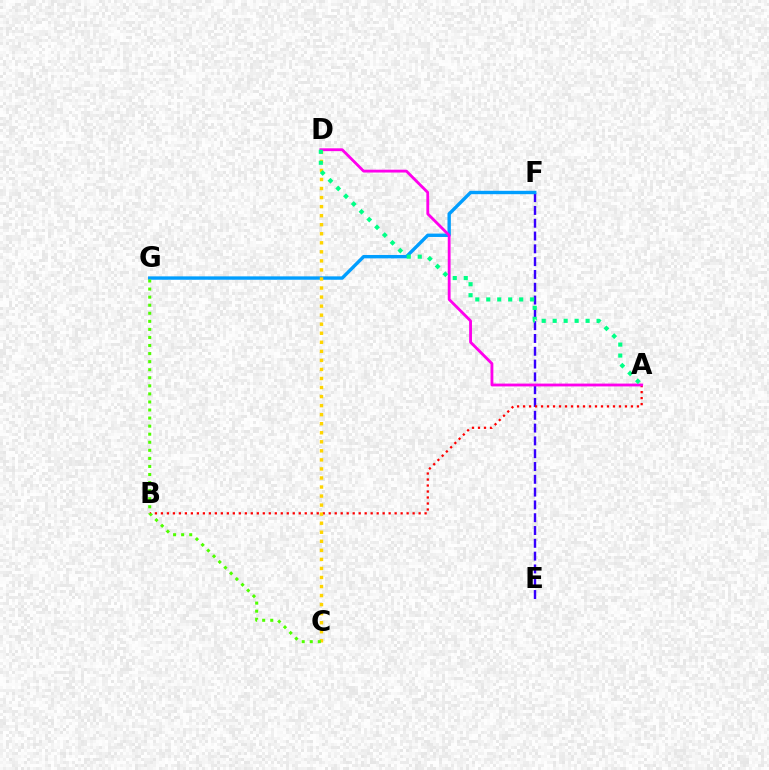{('E', 'F'): [{'color': '#3700ff', 'line_style': 'dashed', 'thickness': 1.74}], ('A', 'B'): [{'color': '#ff0000', 'line_style': 'dotted', 'thickness': 1.63}], ('F', 'G'): [{'color': '#009eff', 'line_style': 'solid', 'thickness': 2.43}], ('C', 'D'): [{'color': '#ffd500', 'line_style': 'dotted', 'thickness': 2.46}], ('A', 'D'): [{'color': '#ff00ed', 'line_style': 'solid', 'thickness': 2.04}, {'color': '#00ff86', 'line_style': 'dotted', 'thickness': 2.98}], ('C', 'G'): [{'color': '#4fff00', 'line_style': 'dotted', 'thickness': 2.19}]}